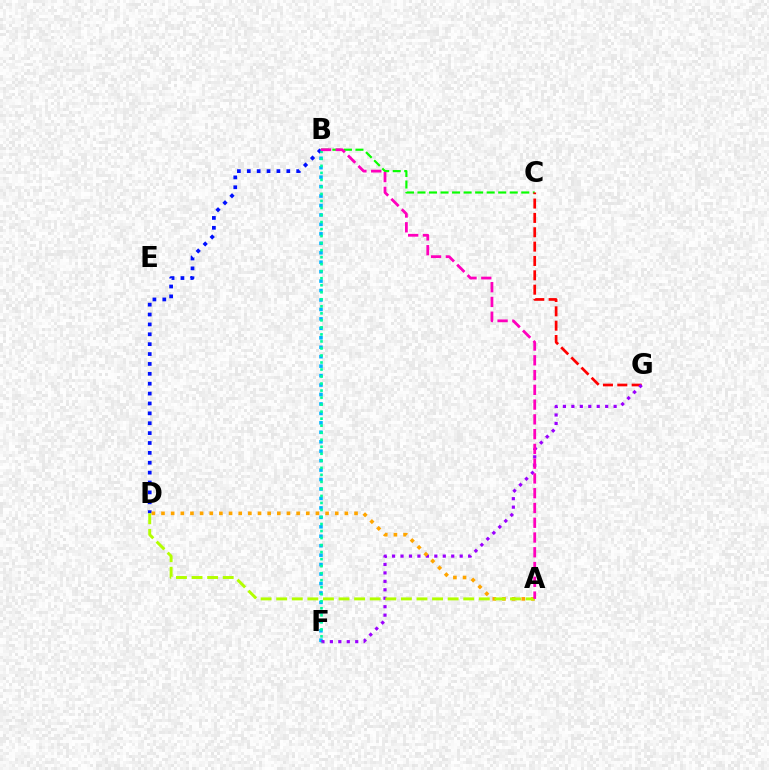{('B', 'C'): [{'color': '#08ff00', 'line_style': 'dashed', 'thickness': 1.57}], ('B', 'F'): [{'color': '#00b5ff', 'line_style': 'dotted', 'thickness': 2.57}, {'color': '#00ff9d', 'line_style': 'dotted', 'thickness': 1.91}], ('B', 'D'): [{'color': '#0010ff', 'line_style': 'dotted', 'thickness': 2.68}], ('C', 'G'): [{'color': '#ff0000', 'line_style': 'dashed', 'thickness': 1.95}], ('F', 'G'): [{'color': '#9b00ff', 'line_style': 'dotted', 'thickness': 2.3}], ('A', 'D'): [{'color': '#ffa500', 'line_style': 'dotted', 'thickness': 2.62}, {'color': '#b3ff00', 'line_style': 'dashed', 'thickness': 2.12}], ('A', 'B'): [{'color': '#ff00bd', 'line_style': 'dashed', 'thickness': 2.01}]}